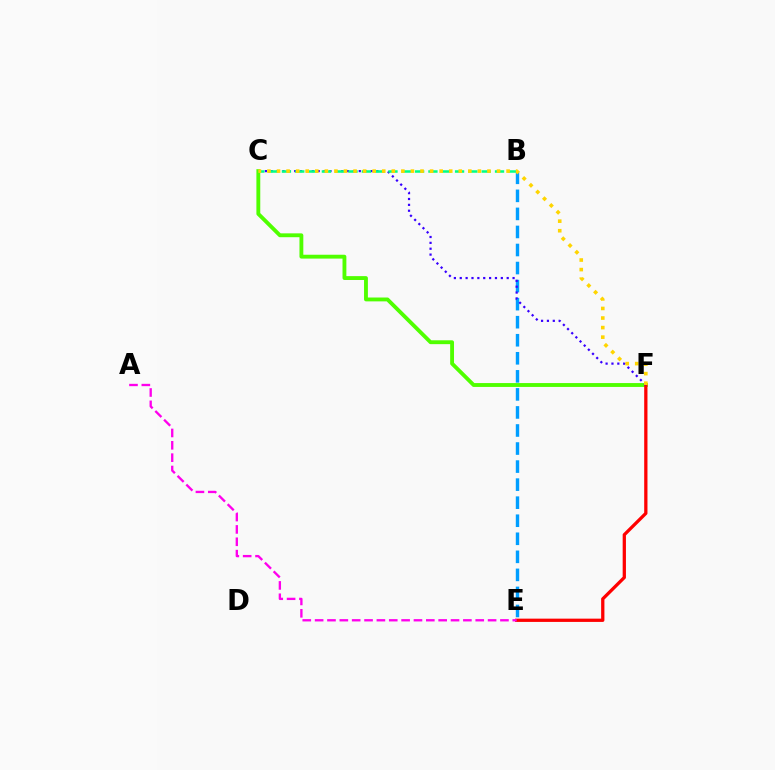{('C', 'F'): [{'color': '#4fff00', 'line_style': 'solid', 'thickness': 2.78}, {'color': '#3700ff', 'line_style': 'dotted', 'thickness': 1.59}, {'color': '#ffd500', 'line_style': 'dotted', 'thickness': 2.6}], ('E', 'F'): [{'color': '#ff0000', 'line_style': 'solid', 'thickness': 2.36}], ('B', 'E'): [{'color': '#009eff', 'line_style': 'dashed', 'thickness': 2.45}], ('B', 'C'): [{'color': '#00ff86', 'line_style': 'dashed', 'thickness': 1.81}], ('A', 'E'): [{'color': '#ff00ed', 'line_style': 'dashed', 'thickness': 1.68}]}